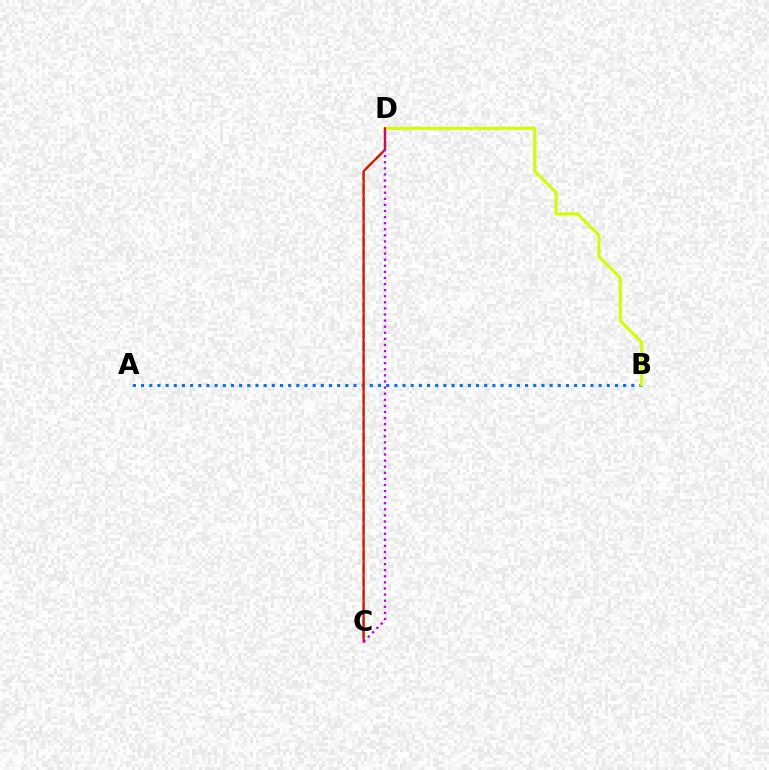{('A', 'B'): [{'color': '#0074ff', 'line_style': 'dotted', 'thickness': 2.22}], ('C', 'D'): [{'color': '#00ff5c', 'line_style': 'dashed', 'thickness': 1.78}, {'color': '#ff0000', 'line_style': 'solid', 'thickness': 1.56}, {'color': '#b900ff', 'line_style': 'dotted', 'thickness': 1.65}], ('B', 'D'): [{'color': '#d1ff00', 'line_style': 'solid', 'thickness': 2.22}]}